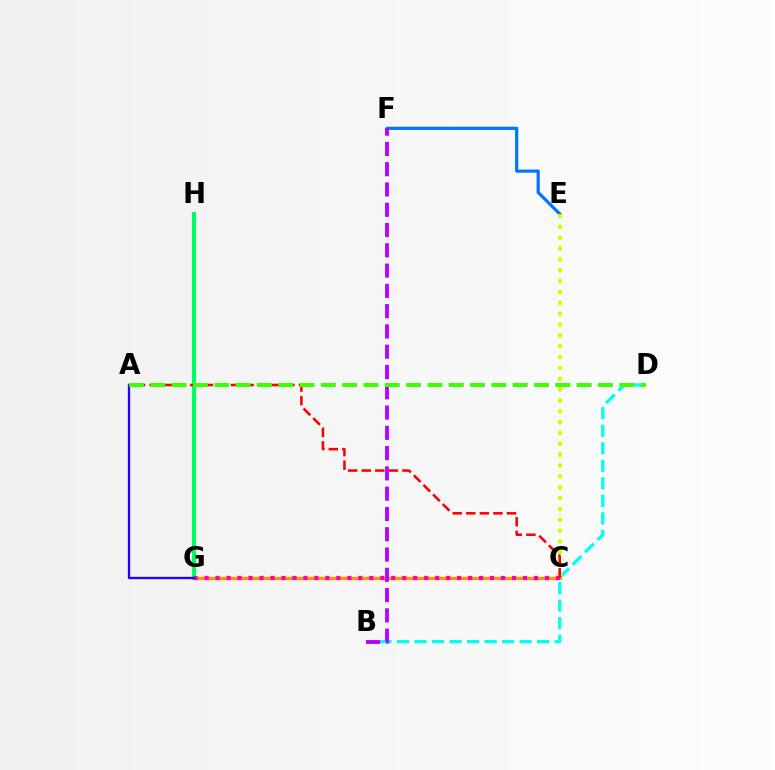{('G', 'H'): [{'color': '#00ff5c', 'line_style': 'solid', 'thickness': 2.96}], ('B', 'D'): [{'color': '#00fff6', 'line_style': 'dashed', 'thickness': 2.38}], ('C', 'G'): [{'color': '#ff9400', 'line_style': 'solid', 'thickness': 2.4}, {'color': '#ff00ac', 'line_style': 'dotted', 'thickness': 2.98}], ('E', 'F'): [{'color': '#0074ff', 'line_style': 'solid', 'thickness': 2.29}], ('C', 'E'): [{'color': '#d1ff00', 'line_style': 'dotted', 'thickness': 2.95}], ('B', 'F'): [{'color': '#b900ff', 'line_style': 'dashed', 'thickness': 2.76}], ('A', 'G'): [{'color': '#2500ff', 'line_style': 'solid', 'thickness': 1.69}], ('A', 'C'): [{'color': '#ff0000', 'line_style': 'dashed', 'thickness': 1.84}], ('A', 'D'): [{'color': '#3dff00', 'line_style': 'dashed', 'thickness': 2.9}]}